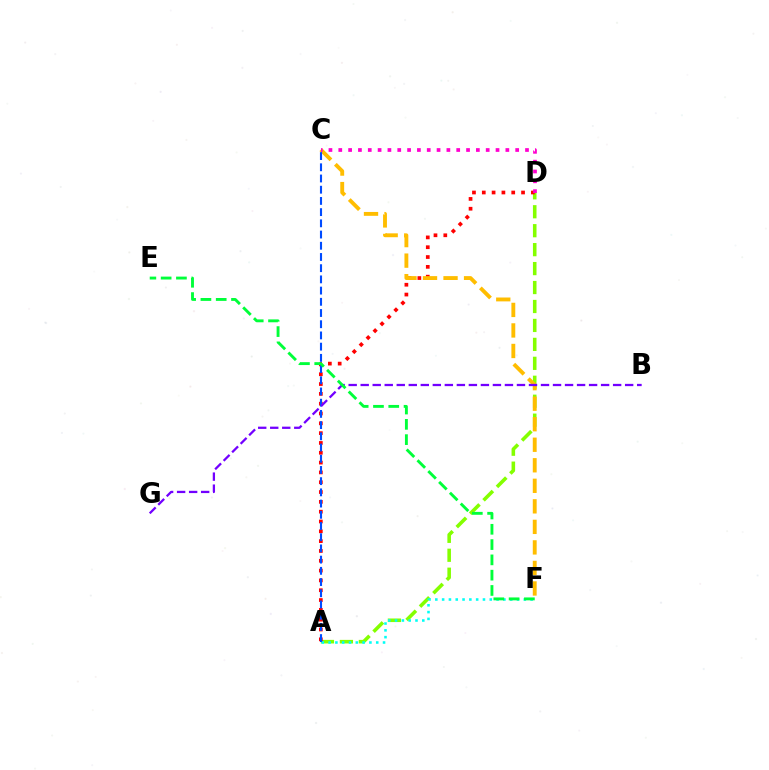{('A', 'D'): [{'color': '#84ff00', 'line_style': 'dashed', 'thickness': 2.57}, {'color': '#ff0000', 'line_style': 'dotted', 'thickness': 2.67}], ('C', 'F'): [{'color': '#ffbd00', 'line_style': 'dashed', 'thickness': 2.79}], ('A', 'F'): [{'color': '#00fff6', 'line_style': 'dotted', 'thickness': 1.85}], ('C', 'D'): [{'color': '#ff00cf', 'line_style': 'dotted', 'thickness': 2.67}], ('A', 'C'): [{'color': '#004bff', 'line_style': 'dashed', 'thickness': 1.52}], ('B', 'G'): [{'color': '#7200ff', 'line_style': 'dashed', 'thickness': 1.63}], ('E', 'F'): [{'color': '#00ff39', 'line_style': 'dashed', 'thickness': 2.08}]}